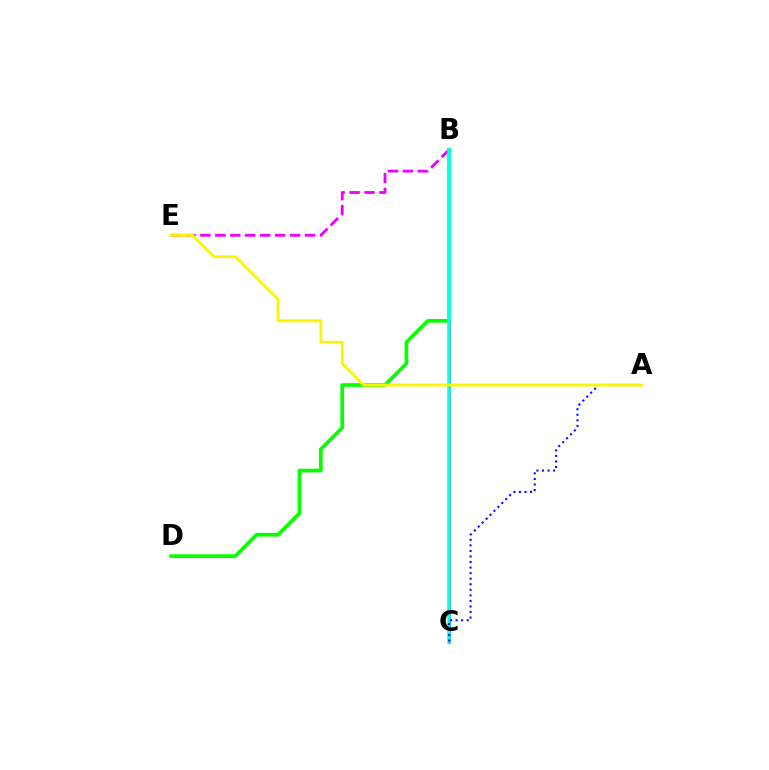{('B', 'E'): [{'color': '#ee00ff', 'line_style': 'dashed', 'thickness': 2.03}], ('B', 'C'): [{'color': '#ff0000', 'line_style': 'solid', 'thickness': 1.99}, {'color': '#00fff6', 'line_style': 'solid', 'thickness': 2.52}], ('B', 'D'): [{'color': '#08ff00', 'line_style': 'solid', 'thickness': 2.66}], ('A', 'C'): [{'color': '#0010ff', 'line_style': 'dotted', 'thickness': 1.51}], ('A', 'E'): [{'color': '#fcf500', 'line_style': 'solid', 'thickness': 2.05}]}